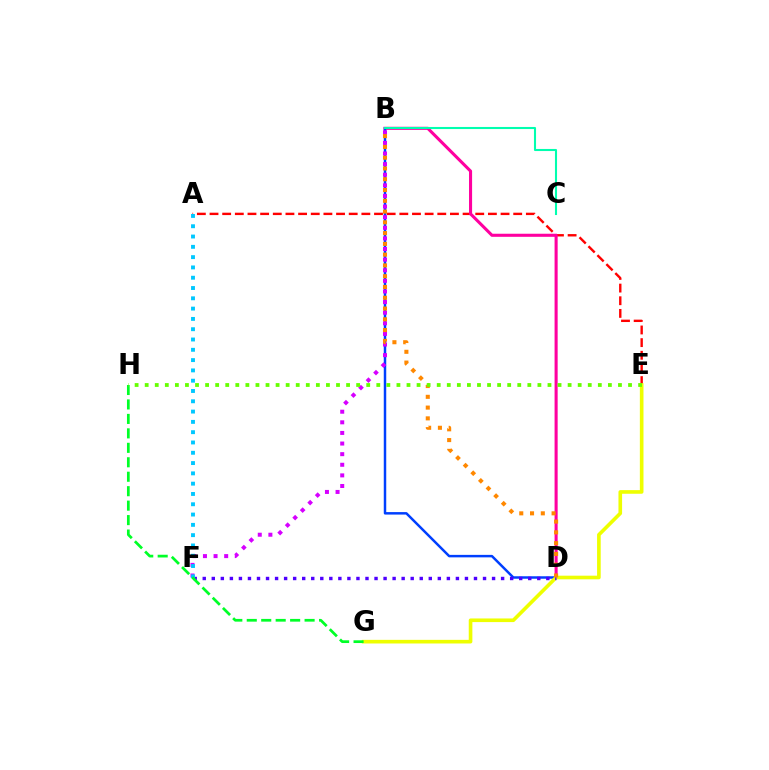{('A', 'E'): [{'color': '#ff0000', 'line_style': 'dashed', 'thickness': 1.72}], ('B', 'D'): [{'color': '#ff00a0', 'line_style': 'solid', 'thickness': 2.22}, {'color': '#003fff', 'line_style': 'solid', 'thickness': 1.78}, {'color': '#ff8800', 'line_style': 'dotted', 'thickness': 2.93}], ('B', 'F'): [{'color': '#d600ff', 'line_style': 'dotted', 'thickness': 2.88}], ('E', 'G'): [{'color': '#eeff00', 'line_style': 'solid', 'thickness': 2.62}], ('D', 'F'): [{'color': '#4f00ff', 'line_style': 'dotted', 'thickness': 2.46}], ('A', 'F'): [{'color': '#00c7ff', 'line_style': 'dotted', 'thickness': 2.8}], ('B', 'C'): [{'color': '#00ffaf', 'line_style': 'solid', 'thickness': 1.5}], ('G', 'H'): [{'color': '#00ff27', 'line_style': 'dashed', 'thickness': 1.96}], ('E', 'H'): [{'color': '#66ff00', 'line_style': 'dotted', 'thickness': 2.74}]}